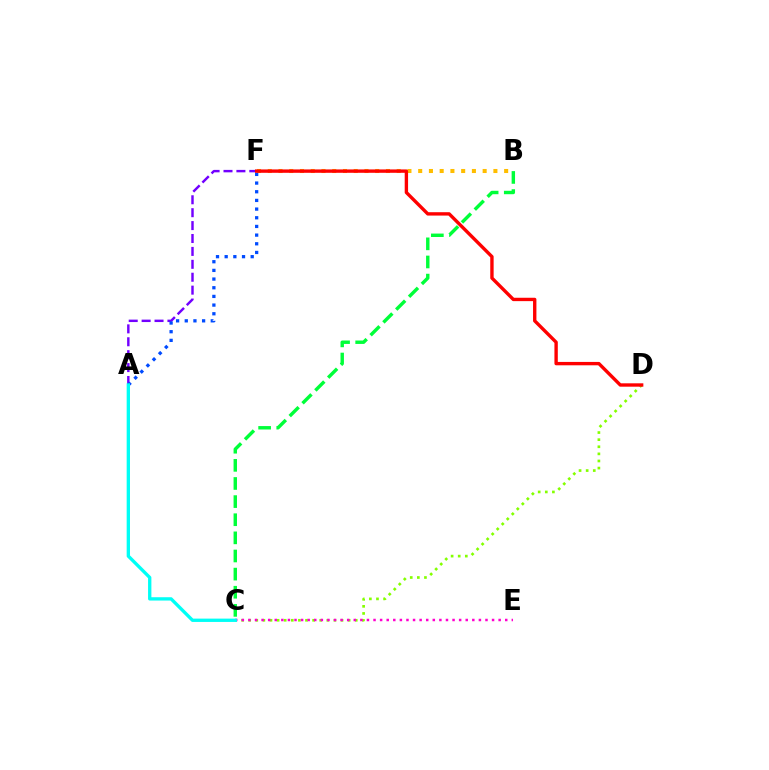{('A', 'F'): [{'color': '#7200ff', 'line_style': 'dashed', 'thickness': 1.75}, {'color': '#004bff', 'line_style': 'dotted', 'thickness': 2.36}], ('B', 'F'): [{'color': '#ffbd00', 'line_style': 'dotted', 'thickness': 2.92}], ('B', 'C'): [{'color': '#00ff39', 'line_style': 'dashed', 'thickness': 2.46}], ('C', 'D'): [{'color': '#84ff00', 'line_style': 'dotted', 'thickness': 1.93}], ('C', 'E'): [{'color': '#ff00cf', 'line_style': 'dotted', 'thickness': 1.79}], ('D', 'F'): [{'color': '#ff0000', 'line_style': 'solid', 'thickness': 2.43}], ('A', 'C'): [{'color': '#00fff6', 'line_style': 'solid', 'thickness': 2.4}]}